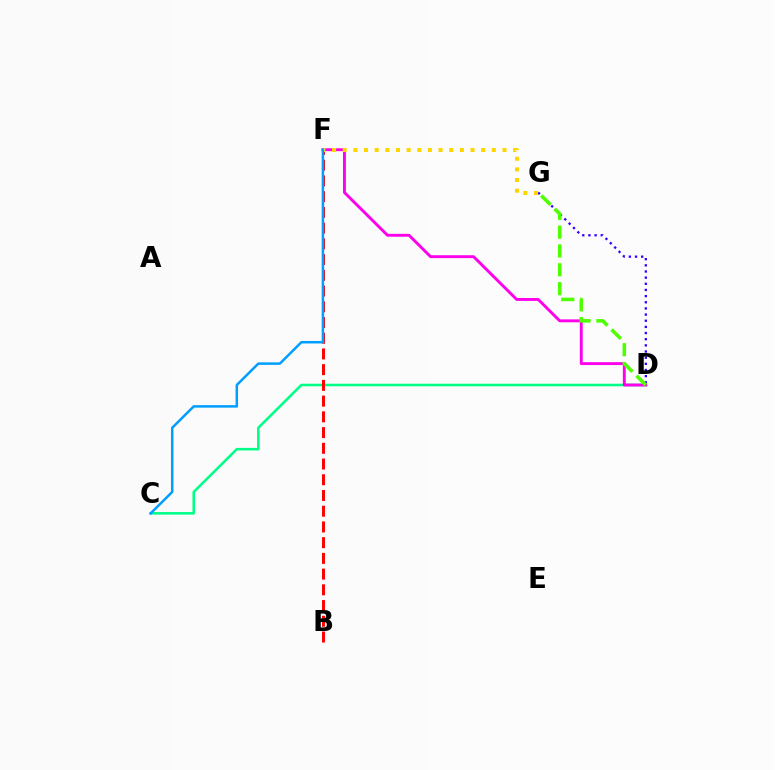{('C', 'D'): [{'color': '#00ff86', 'line_style': 'solid', 'thickness': 1.84}], ('D', 'F'): [{'color': '#ff00ed', 'line_style': 'solid', 'thickness': 2.09}], ('D', 'G'): [{'color': '#3700ff', 'line_style': 'dotted', 'thickness': 1.67}, {'color': '#4fff00', 'line_style': 'dashed', 'thickness': 2.56}], ('B', 'F'): [{'color': '#ff0000', 'line_style': 'dashed', 'thickness': 2.14}], ('F', 'G'): [{'color': '#ffd500', 'line_style': 'dotted', 'thickness': 2.89}], ('C', 'F'): [{'color': '#009eff', 'line_style': 'solid', 'thickness': 1.8}]}